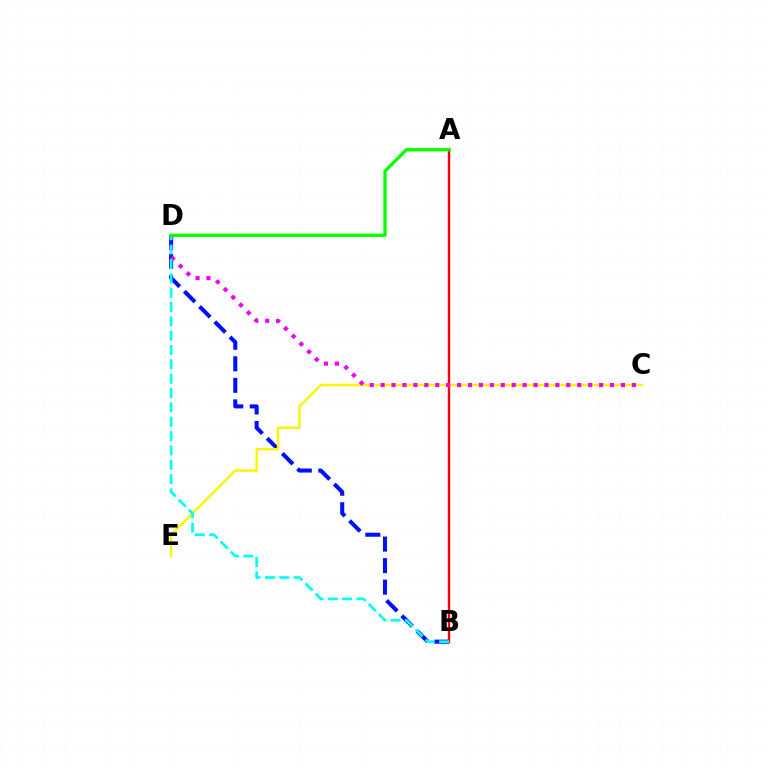{('B', 'D'): [{'color': '#0010ff', 'line_style': 'dashed', 'thickness': 2.92}, {'color': '#00fff6', 'line_style': 'dashed', 'thickness': 1.95}], ('C', 'E'): [{'color': '#fcf500', 'line_style': 'solid', 'thickness': 1.77}], ('A', 'B'): [{'color': '#ff0000', 'line_style': 'solid', 'thickness': 1.72}], ('C', 'D'): [{'color': '#ee00ff', 'line_style': 'dotted', 'thickness': 2.97}], ('A', 'D'): [{'color': '#08ff00', 'line_style': 'solid', 'thickness': 2.38}]}